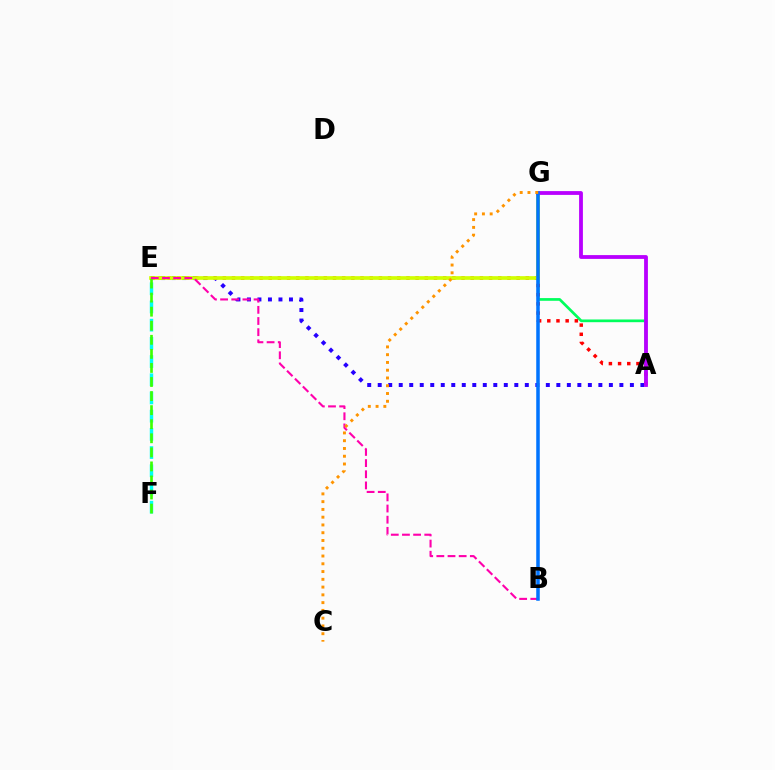{('A', 'E'): [{'color': '#2500ff', 'line_style': 'dotted', 'thickness': 2.85}, {'color': '#ff0000', 'line_style': 'dotted', 'thickness': 2.49}], ('E', 'F'): [{'color': '#00fff6', 'line_style': 'dashed', 'thickness': 2.47}, {'color': '#3dff00', 'line_style': 'dashed', 'thickness': 1.91}], ('A', 'G'): [{'color': '#00ff5c', 'line_style': 'solid', 'thickness': 1.95}, {'color': '#b900ff', 'line_style': 'solid', 'thickness': 2.74}], ('E', 'G'): [{'color': '#d1ff00', 'line_style': 'solid', 'thickness': 2.66}], ('B', 'E'): [{'color': '#ff00ac', 'line_style': 'dashed', 'thickness': 1.52}], ('B', 'G'): [{'color': '#0074ff', 'line_style': 'solid', 'thickness': 2.54}], ('C', 'G'): [{'color': '#ff9400', 'line_style': 'dotted', 'thickness': 2.11}]}